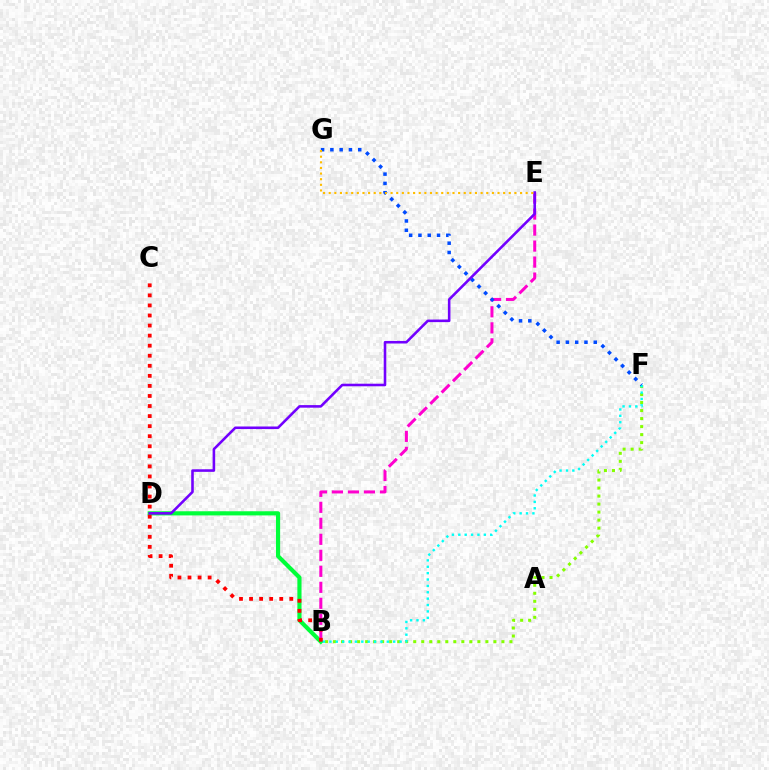{('B', 'D'): [{'color': '#00ff39', 'line_style': 'solid', 'thickness': 2.99}], ('B', 'E'): [{'color': '#ff00cf', 'line_style': 'dashed', 'thickness': 2.17}], ('B', 'C'): [{'color': '#ff0000', 'line_style': 'dotted', 'thickness': 2.73}], ('B', 'F'): [{'color': '#84ff00', 'line_style': 'dotted', 'thickness': 2.18}, {'color': '#00fff6', 'line_style': 'dotted', 'thickness': 1.73}], ('F', 'G'): [{'color': '#004bff', 'line_style': 'dotted', 'thickness': 2.52}], ('D', 'E'): [{'color': '#7200ff', 'line_style': 'solid', 'thickness': 1.86}], ('E', 'G'): [{'color': '#ffbd00', 'line_style': 'dotted', 'thickness': 1.53}]}